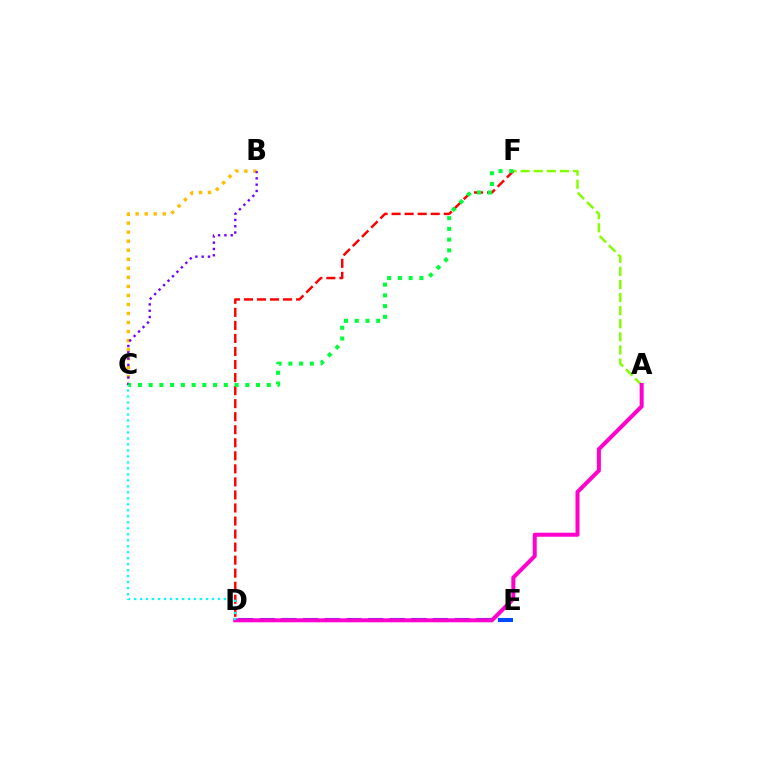{('B', 'C'): [{'color': '#ffbd00', 'line_style': 'dotted', 'thickness': 2.45}, {'color': '#7200ff', 'line_style': 'dotted', 'thickness': 1.71}], ('D', 'E'): [{'color': '#004bff', 'line_style': 'dashed', 'thickness': 2.94}], ('A', 'F'): [{'color': '#84ff00', 'line_style': 'dashed', 'thickness': 1.78}], ('A', 'D'): [{'color': '#ff00cf', 'line_style': 'solid', 'thickness': 2.88}], ('D', 'F'): [{'color': '#ff0000', 'line_style': 'dashed', 'thickness': 1.77}], ('C', 'F'): [{'color': '#00ff39', 'line_style': 'dotted', 'thickness': 2.92}], ('C', 'D'): [{'color': '#00fff6', 'line_style': 'dotted', 'thickness': 1.63}]}